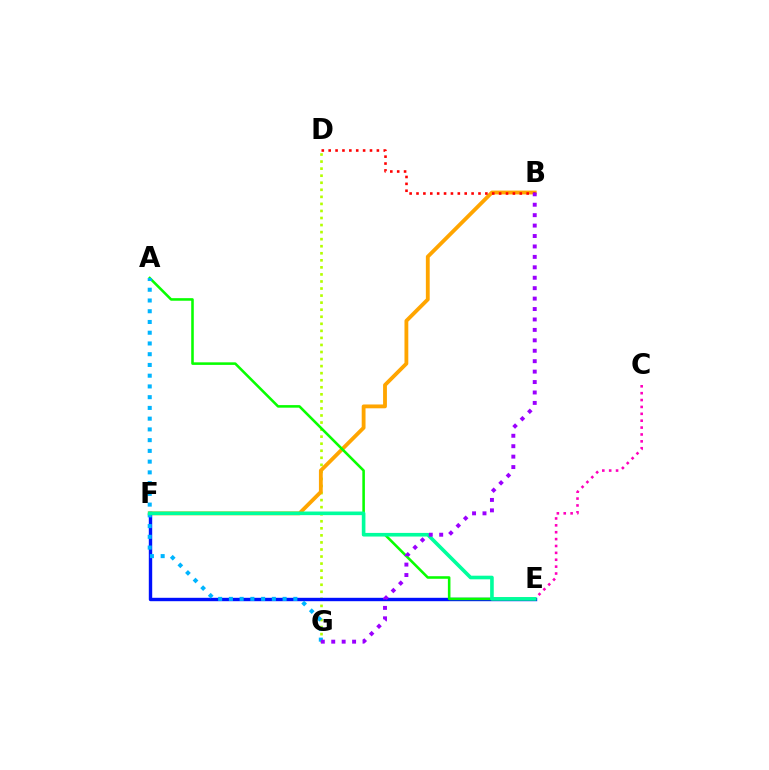{('D', 'G'): [{'color': '#b3ff00', 'line_style': 'dotted', 'thickness': 1.92}], ('B', 'F'): [{'color': '#ffa500', 'line_style': 'solid', 'thickness': 2.75}], ('E', 'F'): [{'color': '#0010ff', 'line_style': 'solid', 'thickness': 2.45}, {'color': '#00ff9d', 'line_style': 'solid', 'thickness': 2.61}], ('C', 'E'): [{'color': '#ff00bd', 'line_style': 'dotted', 'thickness': 1.87}], ('A', 'E'): [{'color': '#08ff00', 'line_style': 'solid', 'thickness': 1.85}], ('A', 'G'): [{'color': '#00b5ff', 'line_style': 'dotted', 'thickness': 2.92}], ('B', 'D'): [{'color': '#ff0000', 'line_style': 'dotted', 'thickness': 1.87}], ('B', 'G'): [{'color': '#9b00ff', 'line_style': 'dotted', 'thickness': 2.83}]}